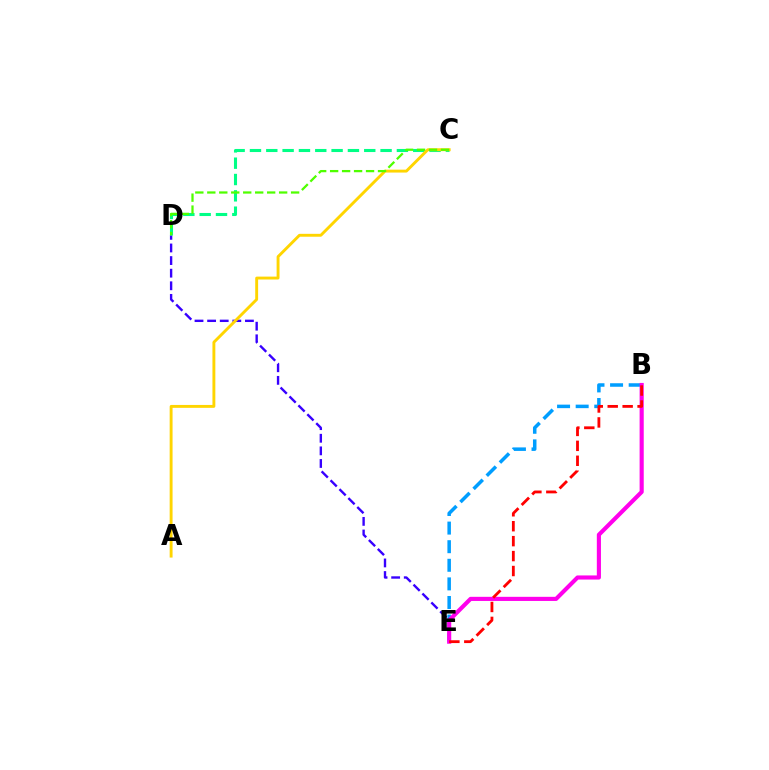{('D', 'E'): [{'color': '#3700ff', 'line_style': 'dashed', 'thickness': 1.71}], ('B', 'E'): [{'color': '#009eff', 'line_style': 'dashed', 'thickness': 2.53}, {'color': '#ff00ed', 'line_style': 'solid', 'thickness': 2.97}, {'color': '#ff0000', 'line_style': 'dashed', 'thickness': 2.03}], ('C', 'D'): [{'color': '#00ff86', 'line_style': 'dashed', 'thickness': 2.22}, {'color': '#4fff00', 'line_style': 'dashed', 'thickness': 1.63}], ('A', 'C'): [{'color': '#ffd500', 'line_style': 'solid', 'thickness': 2.08}]}